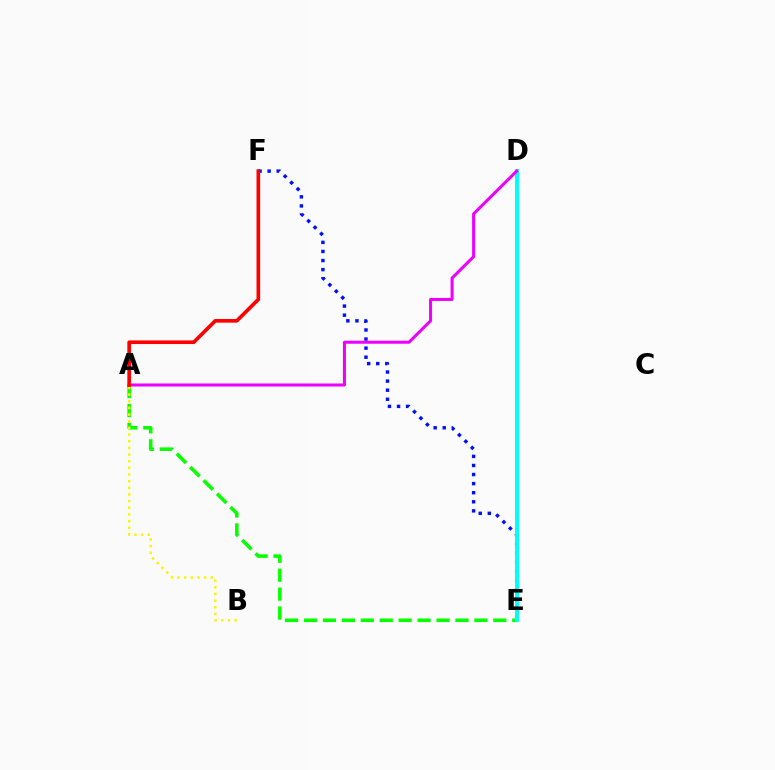{('A', 'E'): [{'color': '#08ff00', 'line_style': 'dashed', 'thickness': 2.57}], ('E', 'F'): [{'color': '#0010ff', 'line_style': 'dotted', 'thickness': 2.47}], ('D', 'E'): [{'color': '#00fff6', 'line_style': 'solid', 'thickness': 2.83}], ('A', 'B'): [{'color': '#fcf500', 'line_style': 'dotted', 'thickness': 1.81}], ('A', 'D'): [{'color': '#ee00ff', 'line_style': 'solid', 'thickness': 2.18}], ('A', 'F'): [{'color': '#ff0000', 'line_style': 'solid', 'thickness': 2.62}]}